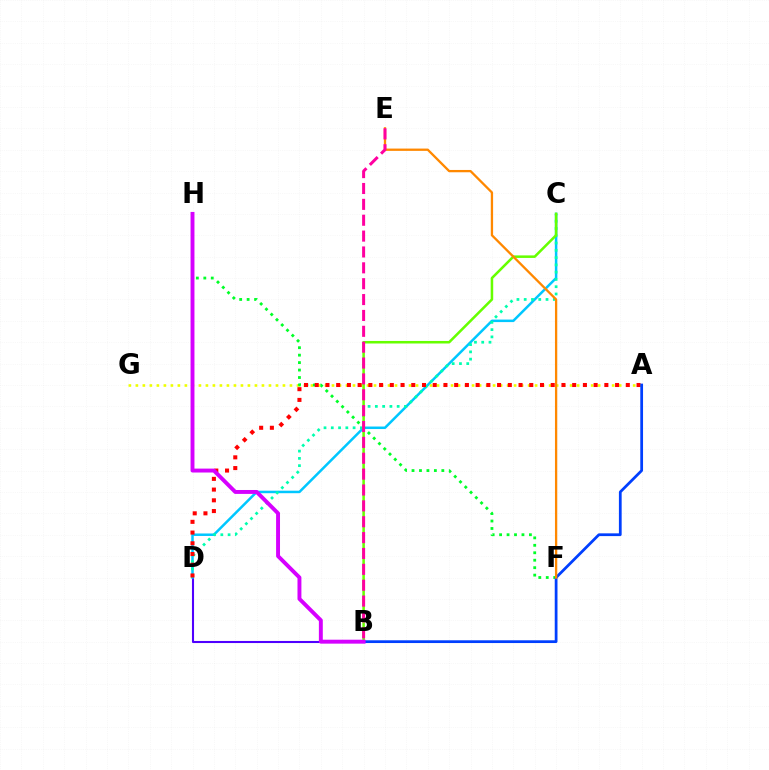{('B', 'D'): [{'color': '#4f00ff', 'line_style': 'solid', 'thickness': 1.5}], ('C', 'D'): [{'color': '#00c7ff', 'line_style': 'solid', 'thickness': 1.81}, {'color': '#00ffaf', 'line_style': 'dotted', 'thickness': 1.98}], ('A', 'G'): [{'color': '#eeff00', 'line_style': 'dotted', 'thickness': 1.9}], ('F', 'H'): [{'color': '#00ff27', 'line_style': 'dotted', 'thickness': 2.02}], ('A', 'D'): [{'color': '#ff0000', 'line_style': 'dotted', 'thickness': 2.91}], ('B', 'C'): [{'color': '#66ff00', 'line_style': 'solid', 'thickness': 1.83}], ('A', 'B'): [{'color': '#003fff', 'line_style': 'solid', 'thickness': 1.98}], ('E', 'F'): [{'color': '#ff8800', 'line_style': 'solid', 'thickness': 1.66}], ('B', 'E'): [{'color': '#ff00a0', 'line_style': 'dashed', 'thickness': 2.16}], ('B', 'H'): [{'color': '#d600ff', 'line_style': 'solid', 'thickness': 2.82}]}